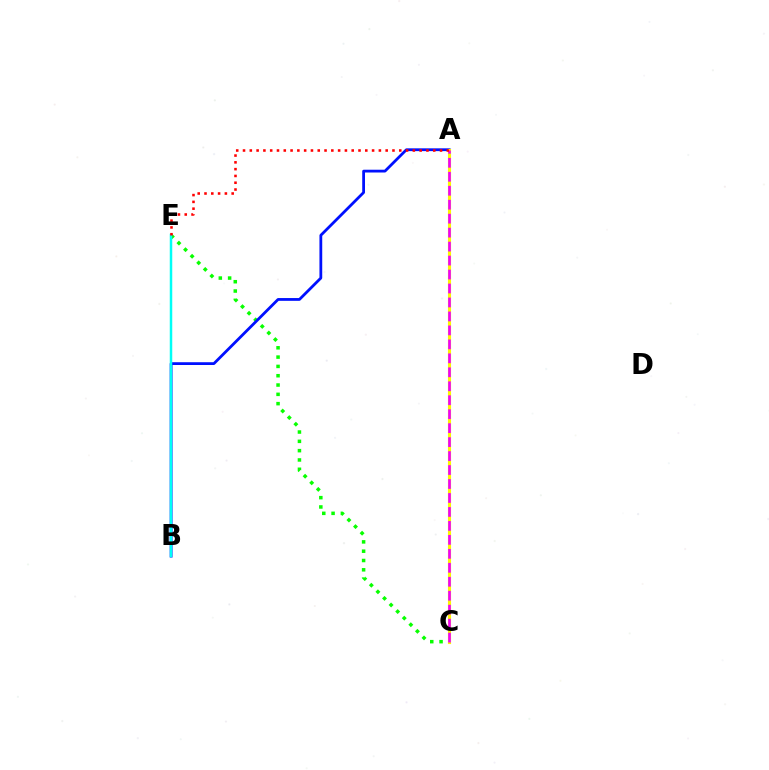{('C', 'E'): [{'color': '#08ff00', 'line_style': 'dotted', 'thickness': 2.53}], ('A', 'B'): [{'color': '#0010ff', 'line_style': 'solid', 'thickness': 2.01}], ('B', 'E'): [{'color': '#00fff6', 'line_style': 'solid', 'thickness': 1.8}], ('A', 'C'): [{'color': '#fcf500', 'line_style': 'solid', 'thickness': 2.24}, {'color': '#ee00ff', 'line_style': 'dashed', 'thickness': 1.9}], ('A', 'E'): [{'color': '#ff0000', 'line_style': 'dotted', 'thickness': 1.85}]}